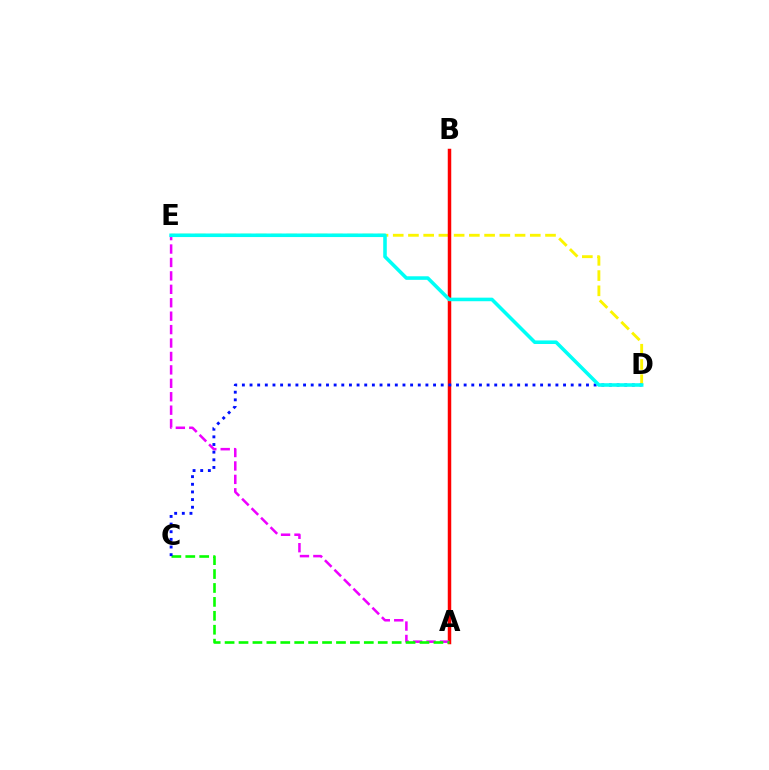{('D', 'E'): [{'color': '#fcf500', 'line_style': 'dashed', 'thickness': 2.07}, {'color': '#00fff6', 'line_style': 'solid', 'thickness': 2.57}], ('A', 'B'): [{'color': '#ff0000', 'line_style': 'solid', 'thickness': 2.51}], ('A', 'E'): [{'color': '#ee00ff', 'line_style': 'dashed', 'thickness': 1.82}], ('A', 'C'): [{'color': '#08ff00', 'line_style': 'dashed', 'thickness': 1.89}], ('C', 'D'): [{'color': '#0010ff', 'line_style': 'dotted', 'thickness': 2.08}]}